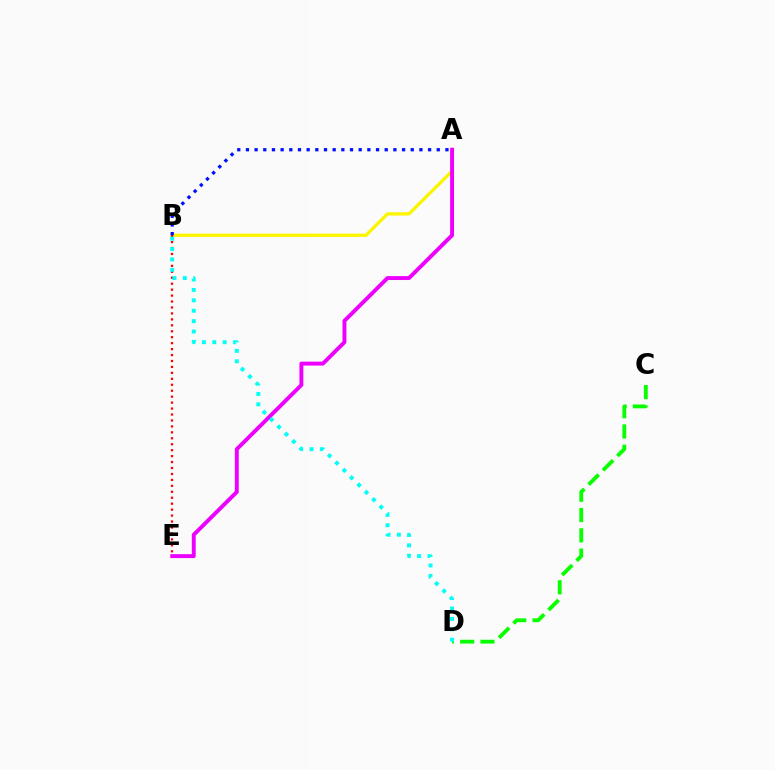{('C', 'D'): [{'color': '#08ff00', 'line_style': 'dashed', 'thickness': 2.76}], ('A', 'B'): [{'color': '#fcf500', 'line_style': 'solid', 'thickness': 2.38}, {'color': '#0010ff', 'line_style': 'dotted', 'thickness': 2.36}], ('B', 'E'): [{'color': '#ff0000', 'line_style': 'dotted', 'thickness': 1.62}], ('A', 'E'): [{'color': '#ee00ff', 'line_style': 'solid', 'thickness': 2.82}], ('B', 'D'): [{'color': '#00fff6', 'line_style': 'dotted', 'thickness': 2.83}]}